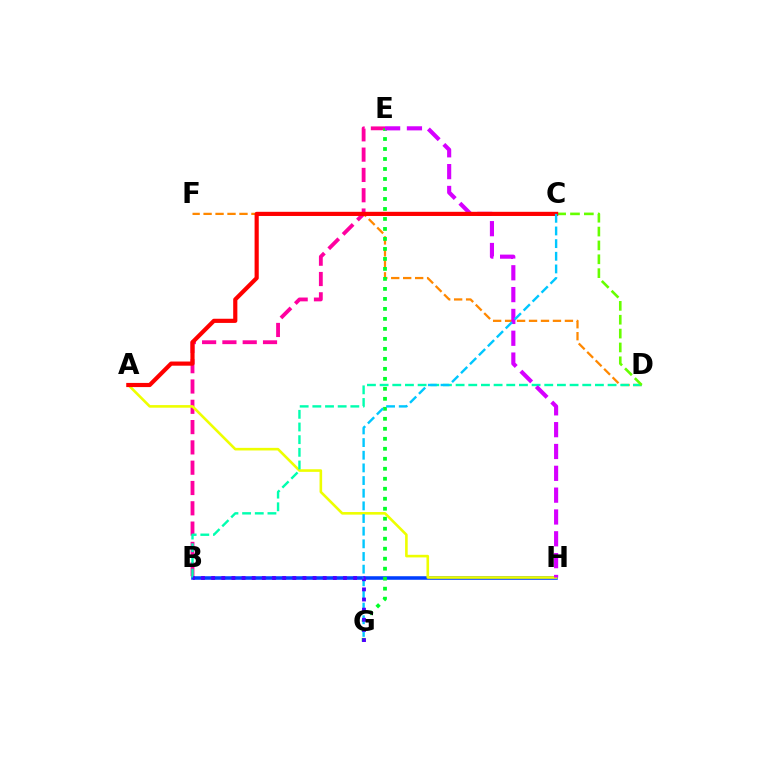{('B', 'H'): [{'color': '#003fff', 'line_style': 'solid', 'thickness': 2.56}], ('B', 'E'): [{'color': '#ff00a0', 'line_style': 'dashed', 'thickness': 2.76}], ('D', 'F'): [{'color': '#ff8800', 'line_style': 'dashed', 'thickness': 1.63}], ('E', 'G'): [{'color': '#00ff27', 'line_style': 'dotted', 'thickness': 2.72}], ('A', 'H'): [{'color': '#eeff00', 'line_style': 'solid', 'thickness': 1.88}], ('B', 'D'): [{'color': '#00ffaf', 'line_style': 'dashed', 'thickness': 1.72}], ('E', 'H'): [{'color': '#d600ff', 'line_style': 'dashed', 'thickness': 2.97}], ('C', 'D'): [{'color': '#66ff00', 'line_style': 'dashed', 'thickness': 1.88}], ('A', 'C'): [{'color': '#ff0000', 'line_style': 'solid', 'thickness': 3.0}], ('C', 'G'): [{'color': '#00c7ff', 'line_style': 'dashed', 'thickness': 1.72}], ('B', 'G'): [{'color': '#4f00ff', 'line_style': 'dotted', 'thickness': 2.75}]}